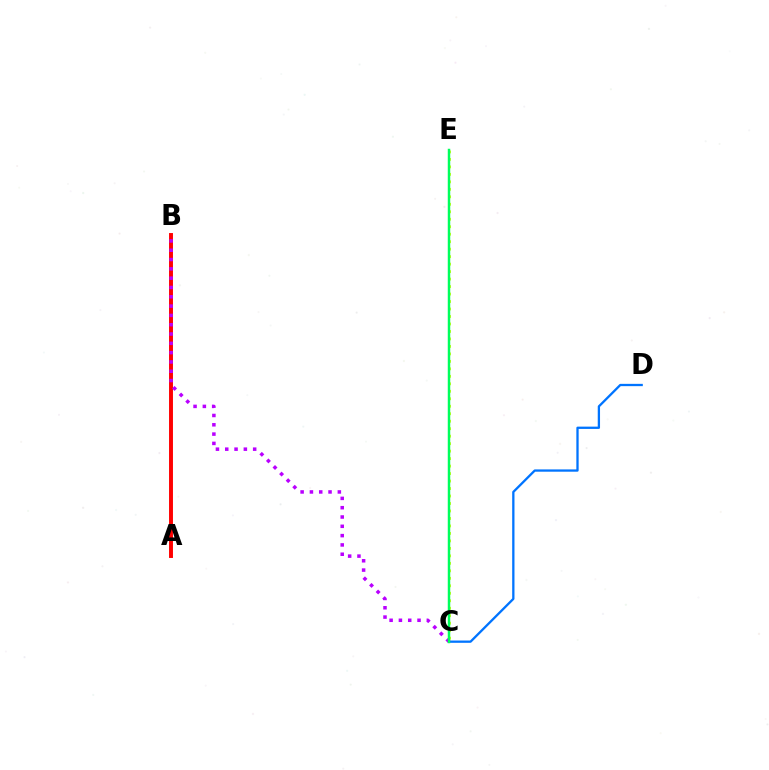{('A', 'B'): [{'color': '#ff0000', 'line_style': 'solid', 'thickness': 2.82}], ('C', 'E'): [{'color': '#d1ff00', 'line_style': 'dotted', 'thickness': 2.03}, {'color': '#00ff5c', 'line_style': 'solid', 'thickness': 1.78}], ('B', 'C'): [{'color': '#b900ff', 'line_style': 'dotted', 'thickness': 2.53}], ('C', 'D'): [{'color': '#0074ff', 'line_style': 'solid', 'thickness': 1.65}]}